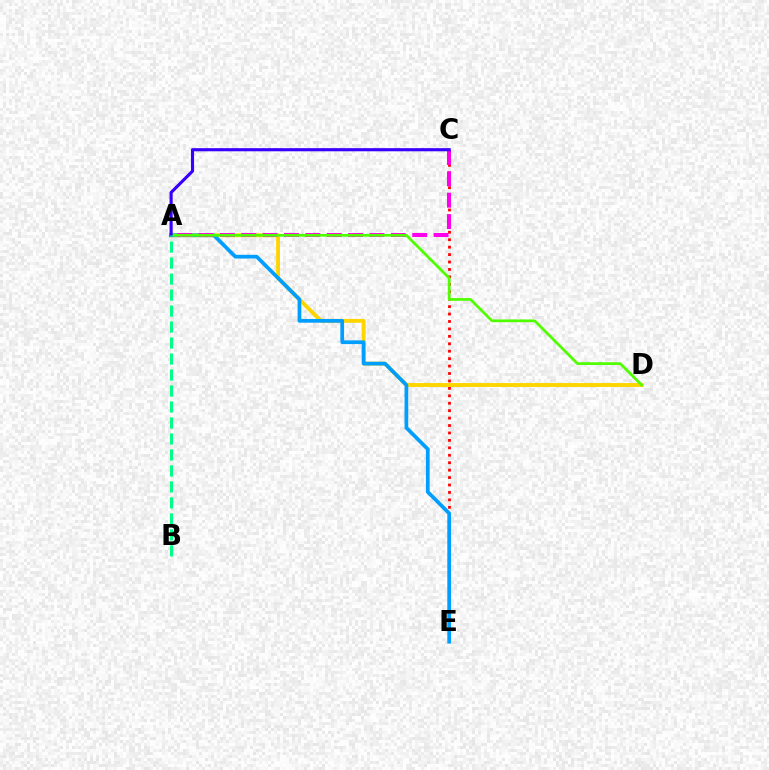{('C', 'E'): [{'color': '#ff0000', 'line_style': 'dotted', 'thickness': 2.02}], ('A', 'D'): [{'color': '#ffd500', 'line_style': 'solid', 'thickness': 2.8}, {'color': '#4fff00', 'line_style': 'solid', 'thickness': 1.97}], ('A', 'E'): [{'color': '#009eff', 'line_style': 'solid', 'thickness': 2.68}], ('A', 'C'): [{'color': '#ff00ed', 'line_style': 'dashed', 'thickness': 2.9}, {'color': '#3700ff', 'line_style': 'solid', 'thickness': 2.25}], ('A', 'B'): [{'color': '#00ff86', 'line_style': 'dashed', 'thickness': 2.17}]}